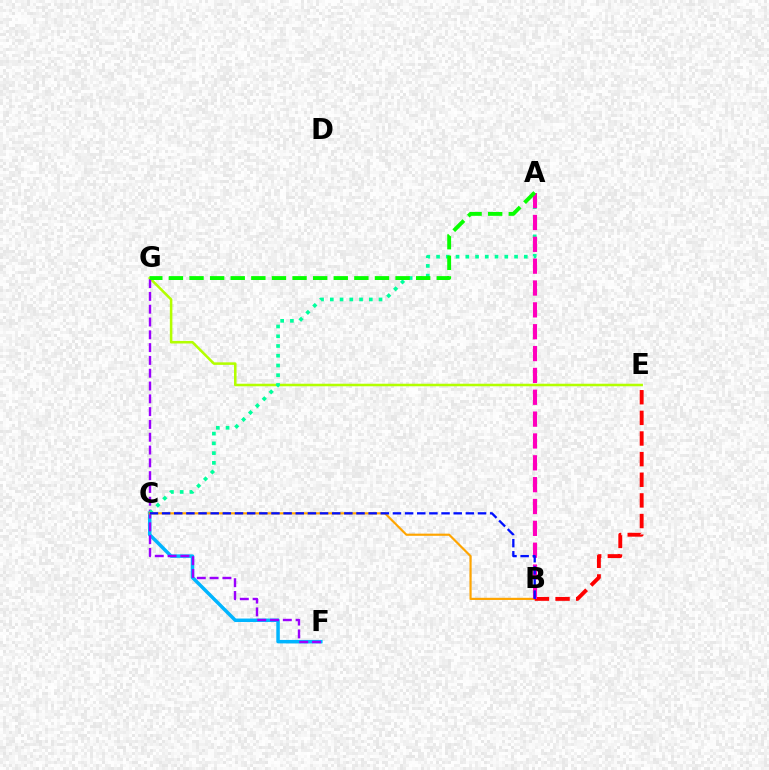{('C', 'F'): [{'color': '#00b5ff', 'line_style': 'solid', 'thickness': 2.51}], ('E', 'G'): [{'color': '#b3ff00', 'line_style': 'solid', 'thickness': 1.83}], ('F', 'G'): [{'color': '#9b00ff', 'line_style': 'dashed', 'thickness': 1.74}], ('A', 'C'): [{'color': '#00ff9d', 'line_style': 'dotted', 'thickness': 2.65}], ('B', 'C'): [{'color': '#ffa500', 'line_style': 'solid', 'thickness': 1.56}, {'color': '#0010ff', 'line_style': 'dashed', 'thickness': 1.65}], ('B', 'E'): [{'color': '#ff0000', 'line_style': 'dashed', 'thickness': 2.8}], ('A', 'B'): [{'color': '#ff00bd', 'line_style': 'dashed', 'thickness': 2.97}], ('A', 'G'): [{'color': '#08ff00', 'line_style': 'dashed', 'thickness': 2.8}]}